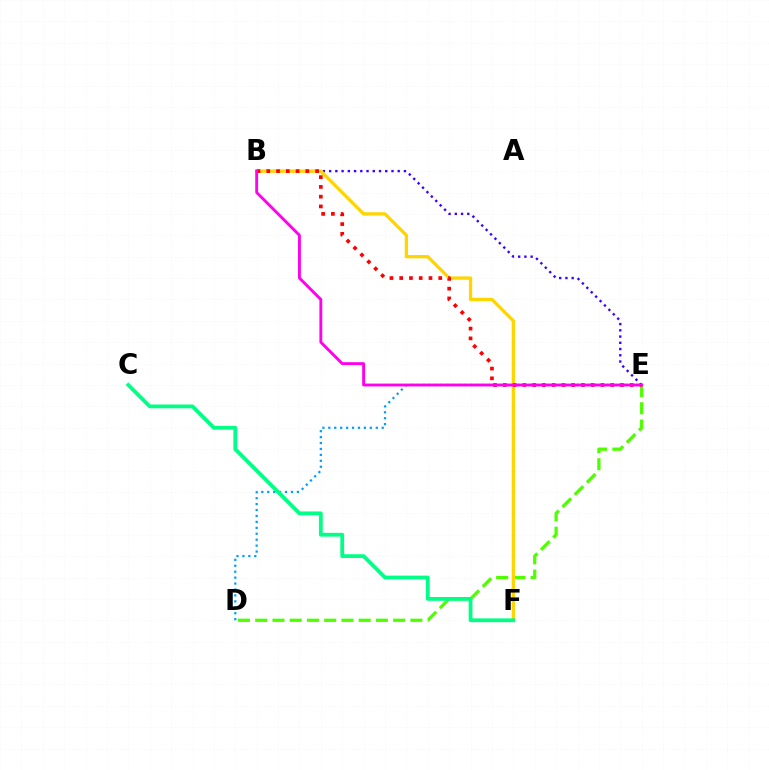{('D', 'E'): [{'color': '#4fff00', 'line_style': 'dashed', 'thickness': 2.34}, {'color': '#009eff', 'line_style': 'dotted', 'thickness': 1.61}], ('B', 'E'): [{'color': '#3700ff', 'line_style': 'dotted', 'thickness': 1.69}, {'color': '#ff0000', 'line_style': 'dotted', 'thickness': 2.65}, {'color': '#ff00ed', 'line_style': 'solid', 'thickness': 2.06}], ('B', 'F'): [{'color': '#ffd500', 'line_style': 'solid', 'thickness': 2.37}], ('C', 'F'): [{'color': '#00ff86', 'line_style': 'solid', 'thickness': 2.72}]}